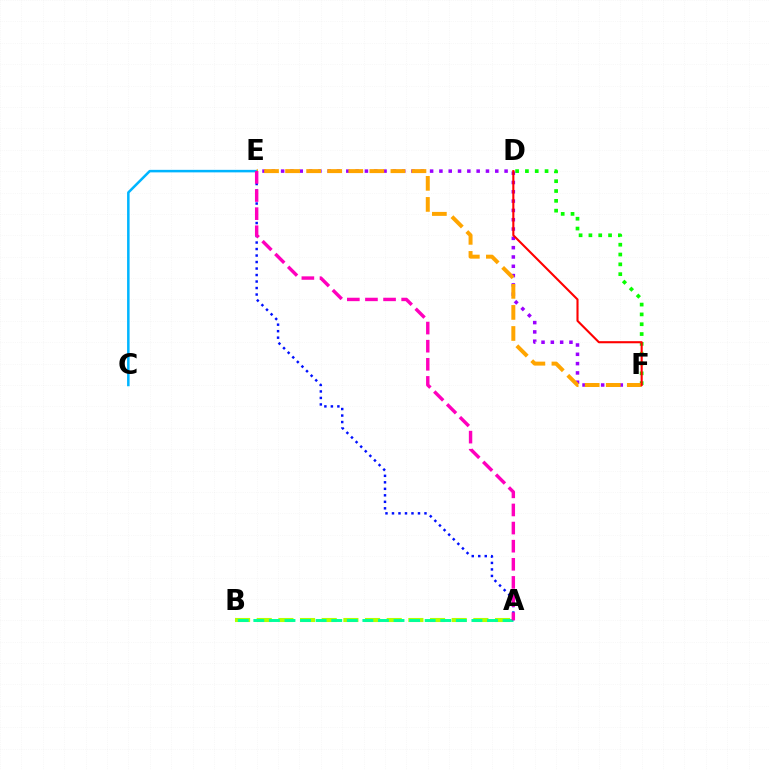{('A', 'B'): [{'color': '#b3ff00', 'line_style': 'dashed', 'thickness': 2.94}, {'color': '#00ff9d', 'line_style': 'dashed', 'thickness': 2.12}], ('C', 'E'): [{'color': '#00b5ff', 'line_style': 'solid', 'thickness': 1.81}], ('D', 'F'): [{'color': '#08ff00', 'line_style': 'dotted', 'thickness': 2.67}, {'color': '#ff0000', 'line_style': 'solid', 'thickness': 1.52}], ('E', 'F'): [{'color': '#9b00ff', 'line_style': 'dotted', 'thickness': 2.53}, {'color': '#ffa500', 'line_style': 'dashed', 'thickness': 2.86}], ('A', 'E'): [{'color': '#0010ff', 'line_style': 'dotted', 'thickness': 1.77}, {'color': '#ff00bd', 'line_style': 'dashed', 'thickness': 2.46}]}